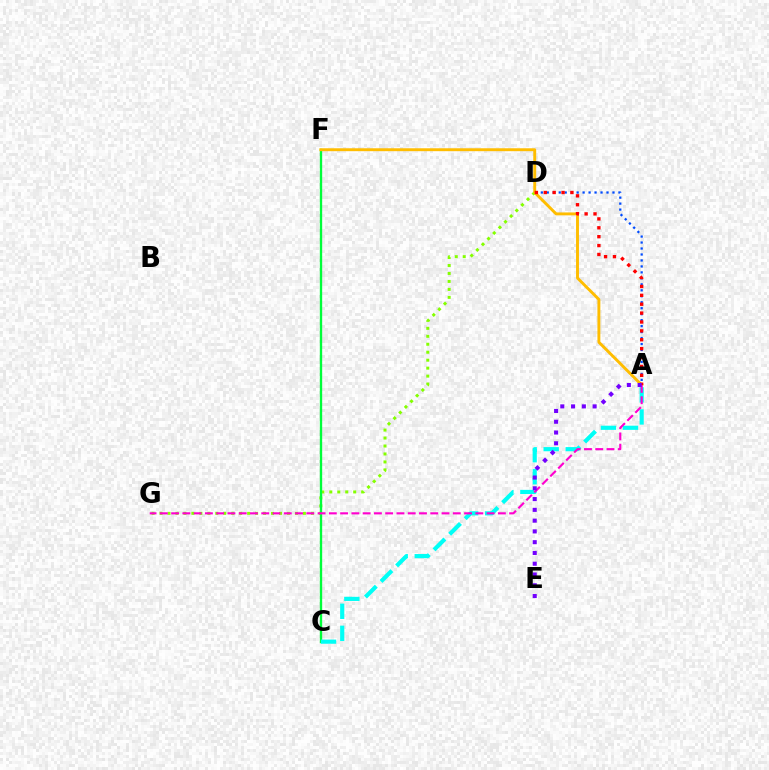{('A', 'D'): [{'color': '#004bff', 'line_style': 'dotted', 'thickness': 1.62}, {'color': '#ff0000', 'line_style': 'dotted', 'thickness': 2.42}], ('D', 'G'): [{'color': '#84ff00', 'line_style': 'dotted', 'thickness': 2.16}], ('C', 'F'): [{'color': '#00ff39', 'line_style': 'solid', 'thickness': 1.69}], ('A', 'F'): [{'color': '#ffbd00', 'line_style': 'solid', 'thickness': 2.1}], ('A', 'C'): [{'color': '#00fff6', 'line_style': 'dashed', 'thickness': 2.99}], ('A', 'G'): [{'color': '#ff00cf', 'line_style': 'dashed', 'thickness': 1.53}], ('A', 'E'): [{'color': '#7200ff', 'line_style': 'dotted', 'thickness': 2.93}]}